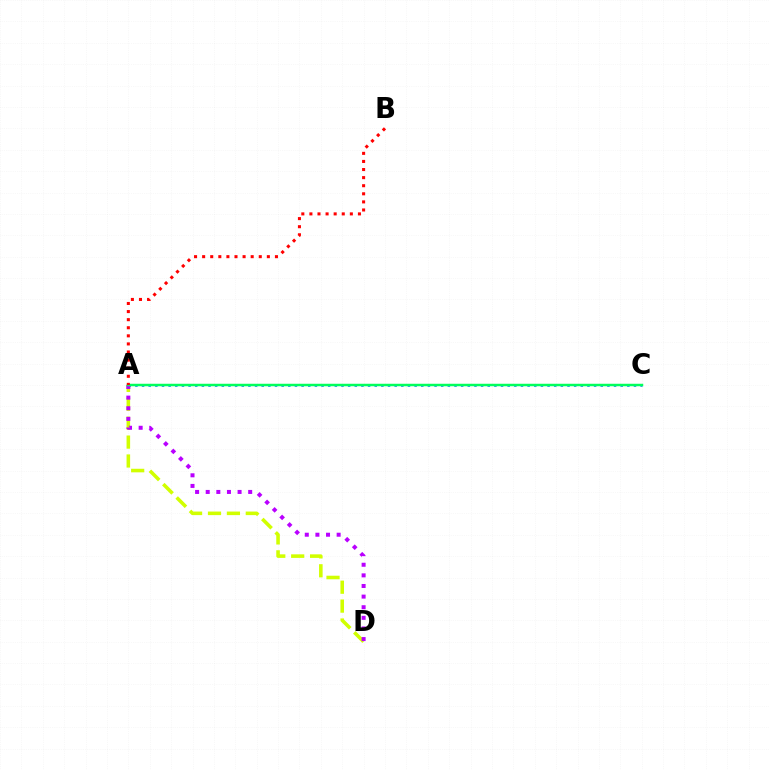{('A', 'D'): [{'color': '#d1ff00', 'line_style': 'dashed', 'thickness': 2.57}, {'color': '#b900ff', 'line_style': 'dotted', 'thickness': 2.88}], ('A', 'C'): [{'color': '#0074ff', 'line_style': 'dotted', 'thickness': 1.81}, {'color': '#00ff5c', 'line_style': 'solid', 'thickness': 1.78}], ('A', 'B'): [{'color': '#ff0000', 'line_style': 'dotted', 'thickness': 2.2}]}